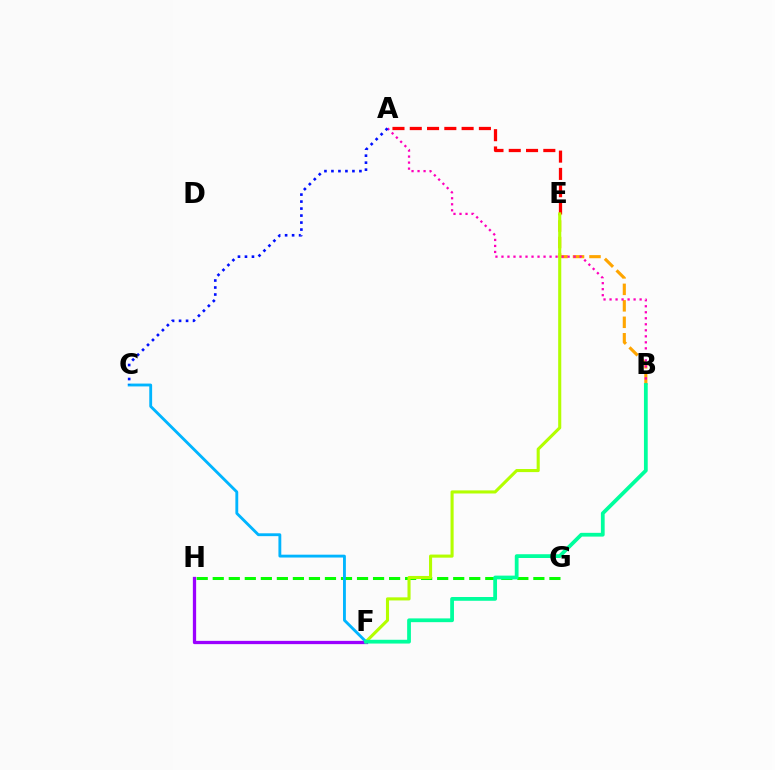{('G', 'H'): [{'color': '#08ff00', 'line_style': 'dashed', 'thickness': 2.18}], ('A', 'E'): [{'color': '#ff0000', 'line_style': 'dashed', 'thickness': 2.35}], ('F', 'H'): [{'color': '#9b00ff', 'line_style': 'solid', 'thickness': 2.36}], ('B', 'E'): [{'color': '#ffa500', 'line_style': 'dashed', 'thickness': 2.24}], ('A', 'B'): [{'color': '#ff00bd', 'line_style': 'dotted', 'thickness': 1.63}], ('E', 'F'): [{'color': '#b3ff00', 'line_style': 'solid', 'thickness': 2.23}], ('C', 'F'): [{'color': '#00b5ff', 'line_style': 'solid', 'thickness': 2.05}], ('A', 'C'): [{'color': '#0010ff', 'line_style': 'dotted', 'thickness': 1.9}], ('B', 'F'): [{'color': '#00ff9d', 'line_style': 'solid', 'thickness': 2.71}]}